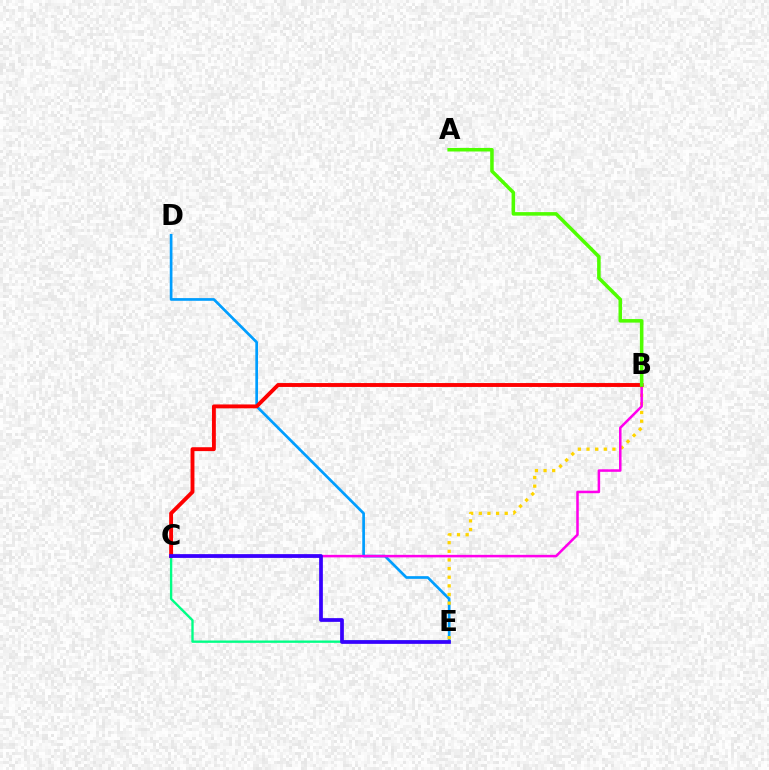{('D', 'E'): [{'color': '#009eff', 'line_style': 'solid', 'thickness': 1.94}], ('C', 'E'): [{'color': '#00ff86', 'line_style': 'solid', 'thickness': 1.69}, {'color': '#3700ff', 'line_style': 'solid', 'thickness': 2.69}], ('B', 'E'): [{'color': '#ffd500', 'line_style': 'dotted', 'thickness': 2.35}], ('B', 'C'): [{'color': '#ff00ed', 'line_style': 'solid', 'thickness': 1.82}, {'color': '#ff0000', 'line_style': 'solid', 'thickness': 2.8}], ('A', 'B'): [{'color': '#4fff00', 'line_style': 'solid', 'thickness': 2.55}]}